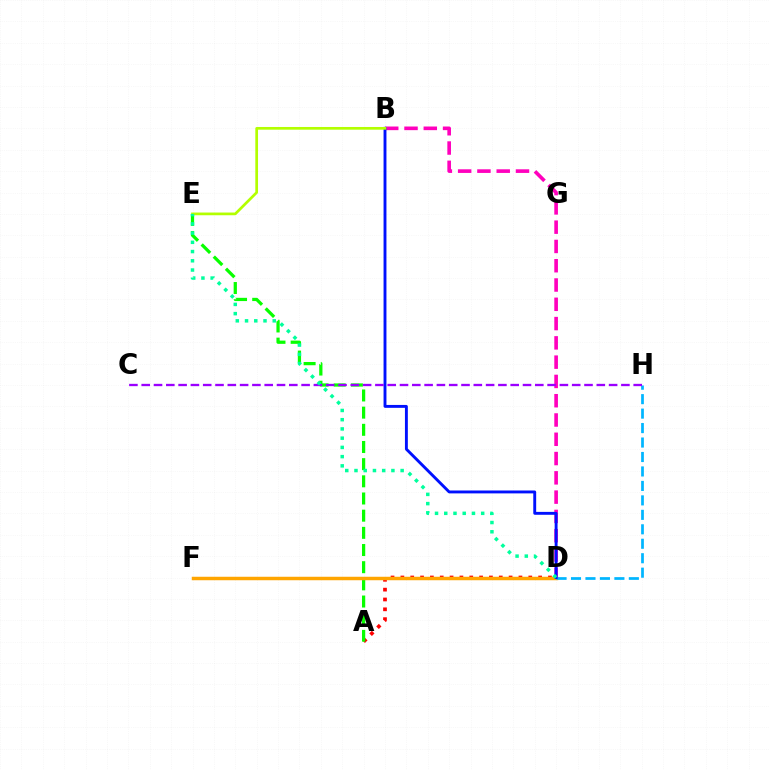{('A', 'D'): [{'color': '#ff0000', 'line_style': 'dotted', 'thickness': 2.67}], ('A', 'E'): [{'color': '#08ff00', 'line_style': 'dashed', 'thickness': 2.33}], ('D', 'F'): [{'color': '#ffa500', 'line_style': 'solid', 'thickness': 2.51}], ('D', 'H'): [{'color': '#00b5ff', 'line_style': 'dashed', 'thickness': 1.96}], ('B', 'D'): [{'color': '#ff00bd', 'line_style': 'dashed', 'thickness': 2.62}, {'color': '#0010ff', 'line_style': 'solid', 'thickness': 2.08}], ('C', 'H'): [{'color': '#9b00ff', 'line_style': 'dashed', 'thickness': 1.67}], ('B', 'E'): [{'color': '#b3ff00', 'line_style': 'solid', 'thickness': 1.95}], ('D', 'E'): [{'color': '#00ff9d', 'line_style': 'dotted', 'thickness': 2.51}]}